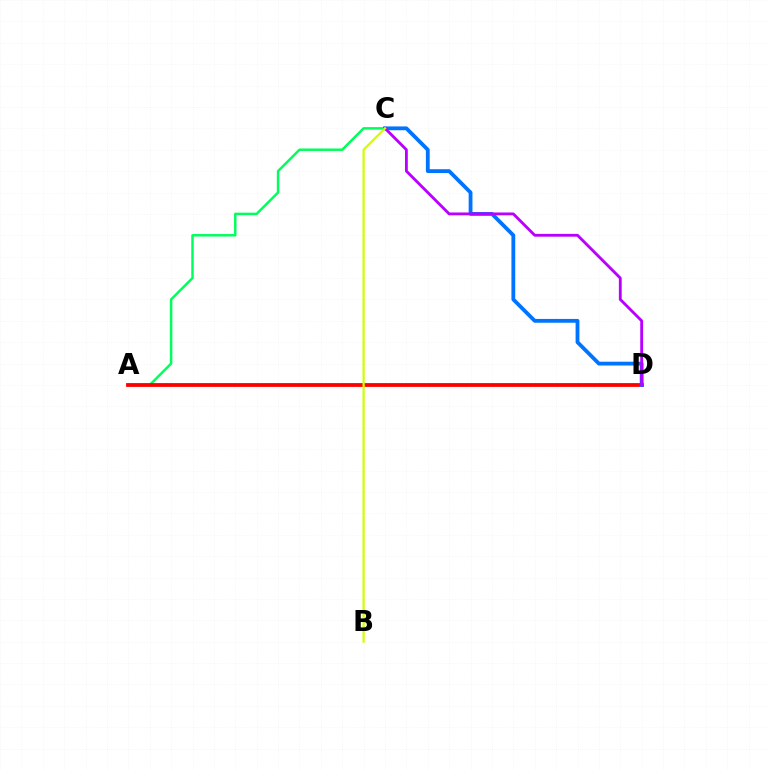{('A', 'C'): [{'color': '#00ff5c', 'line_style': 'solid', 'thickness': 1.78}], ('A', 'D'): [{'color': '#ff0000', 'line_style': 'solid', 'thickness': 2.74}], ('C', 'D'): [{'color': '#0074ff', 'line_style': 'solid', 'thickness': 2.74}, {'color': '#b900ff', 'line_style': 'solid', 'thickness': 2.04}], ('B', 'C'): [{'color': '#d1ff00', 'line_style': 'solid', 'thickness': 1.61}]}